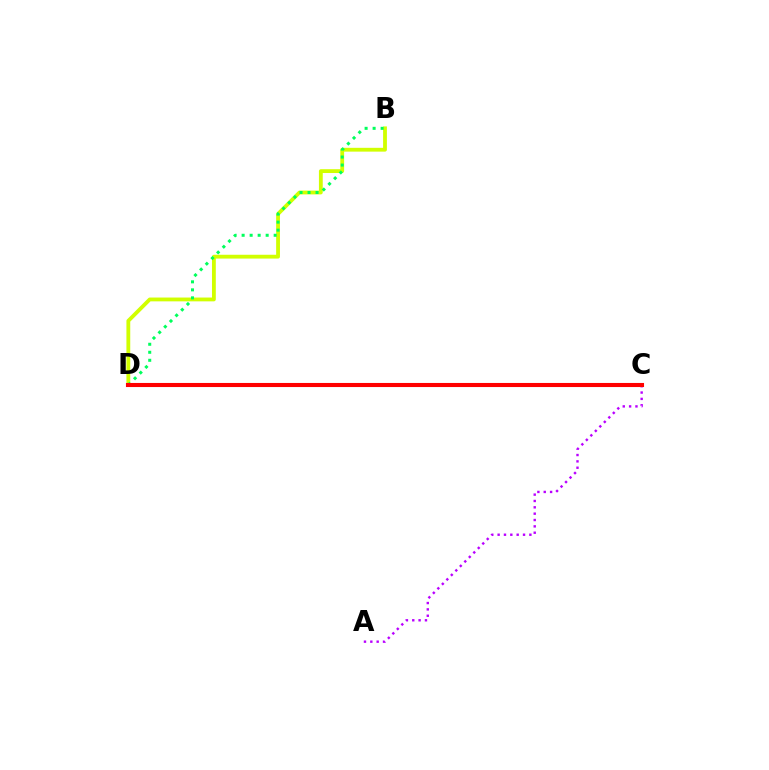{('B', 'D'): [{'color': '#d1ff00', 'line_style': 'solid', 'thickness': 2.75}, {'color': '#00ff5c', 'line_style': 'dotted', 'thickness': 2.18}], ('C', 'D'): [{'color': '#0074ff', 'line_style': 'dashed', 'thickness': 2.07}, {'color': '#ff0000', 'line_style': 'solid', 'thickness': 2.94}], ('A', 'C'): [{'color': '#b900ff', 'line_style': 'dotted', 'thickness': 1.73}]}